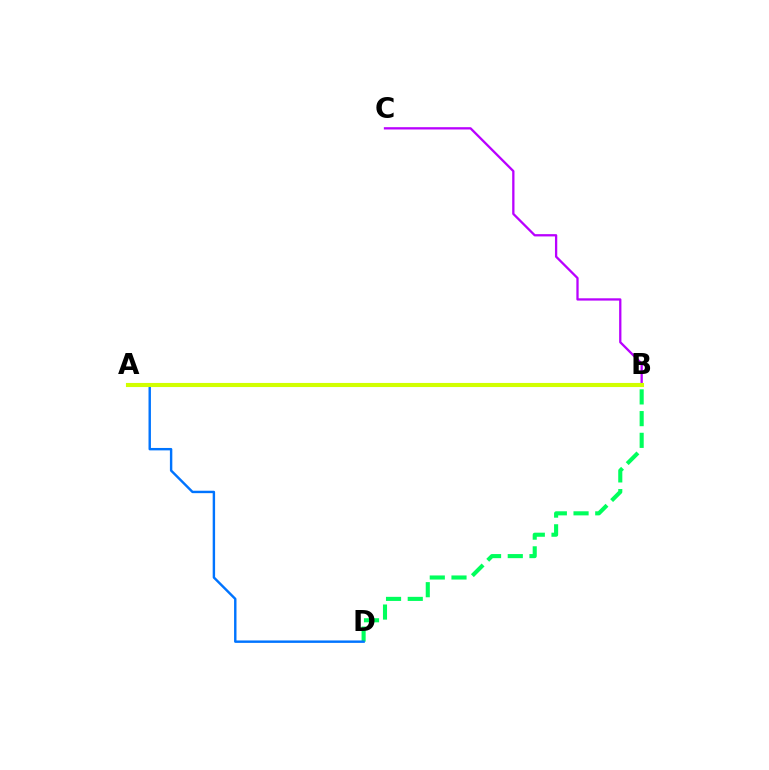{('A', 'B'): [{'color': '#ff0000', 'line_style': 'dotted', 'thickness': 1.94}, {'color': '#d1ff00', 'line_style': 'solid', 'thickness': 2.95}], ('B', 'D'): [{'color': '#00ff5c', 'line_style': 'dashed', 'thickness': 2.95}], ('B', 'C'): [{'color': '#b900ff', 'line_style': 'solid', 'thickness': 1.65}], ('A', 'D'): [{'color': '#0074ff', 'line_style': 'solid', 'thickness': 1.74}]}